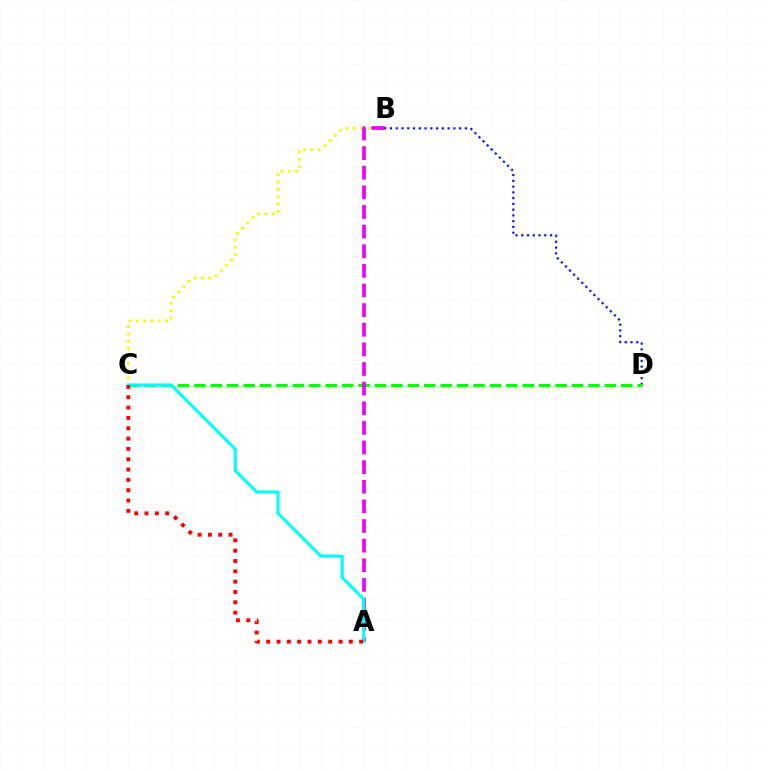{('B', 'C'): [{'color': '#fcf500', 'line_style': 'dotted', 'thickness': 1.99}], ('B', 'D'): [{'color': '#0010ff', 'line_style': 'dotted', 'thickness': 1.57}], ('C', 'D'): [{'color': '#08ff00', 'line_style': 'dashed', 'thickness': 2.23}], ('A', 'B'): [{'color': '#ee00ff', 'line_style': 'dashed', 'thickness': 2.67}], ('A', 'C'): [{'color': '#00fff6', 'line_style': 'solid', 'thickness': 2.21}, {'color': '#ff0000', 'line_style': 'dotted', 'thickness': 2.81}]}